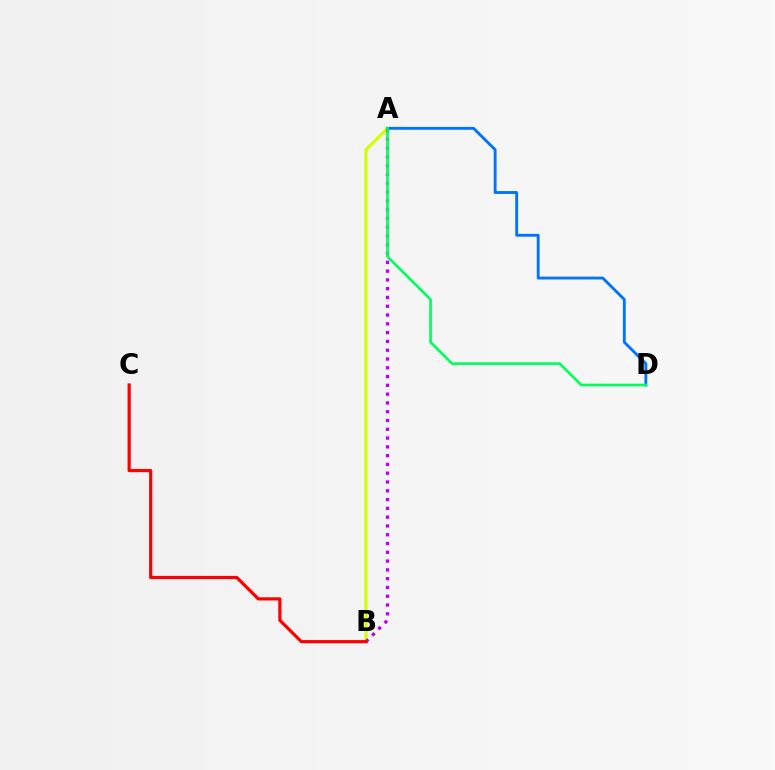{('A', 'B'): [{'color': '#d1ff00', 'line_style': 'solid', 'thickness': 2.27}, {'color': '#b900ff', 'line_style': 'dotted', 'thickness': 2.39}], ('B', 'C'): [{'color': '#ff0000', 'line_style': 'solid', 'thickness': 2.3}], ('A', 'D'): [{'color': '#0074ff', 'line_style': 'solid', 'thickness': 2.07}, {'color': '#00ff5c', 'line_style': 'solid', 'thickness': 1.92}]}